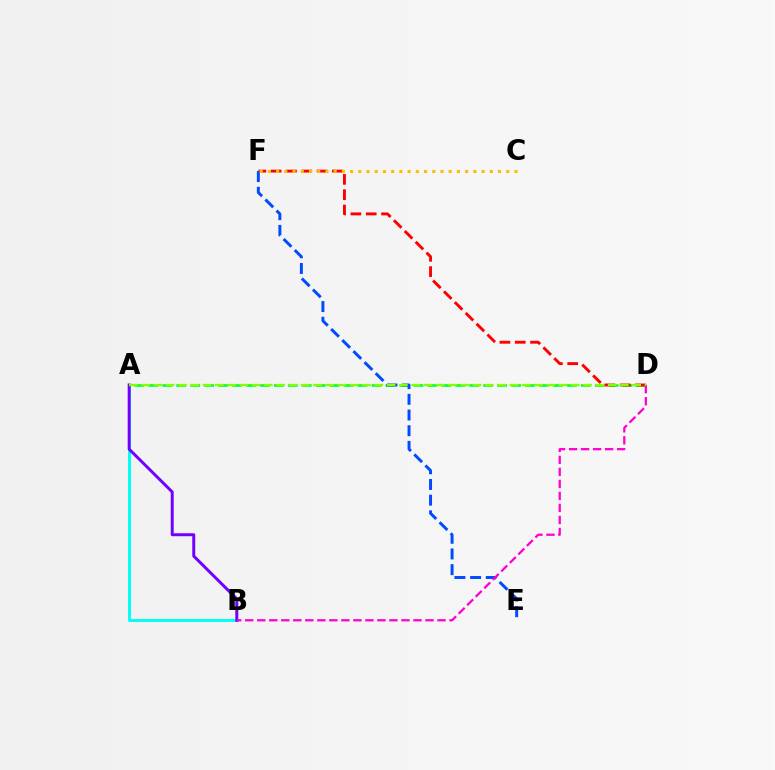{('A', 'D'): [{'color': '#00ff39', 'line_style': 'dashed', 'thickness': 1.9}, {'color': '#84ff00', 'line_style': 'dashed', 'thickness': 1.67}], ('A', 'B'): [{'color': '#00fff6', 'line_style': 'solid', 'thickness': 2.12}, {'color': '#7200ff', 'line_style': 'solid', 'thickness': 2.14}], ('D', 'F'): [{'color': '#ff0000', 'line_style': 'dashed', 'thickness': 2.08}], ('E', 'F'): [{'color': '#004bff', 'line_style': 'dashed', 'thickness': 2.13}], ('B', 'D'): [{'color': '#ff00cf', 'line_style': 'dashed', 'thickness': 1.63}], ('C', 'F'): [{'color': '#ffbd00', 'line_style': 'dotted', 'thickness': 2.23}]}